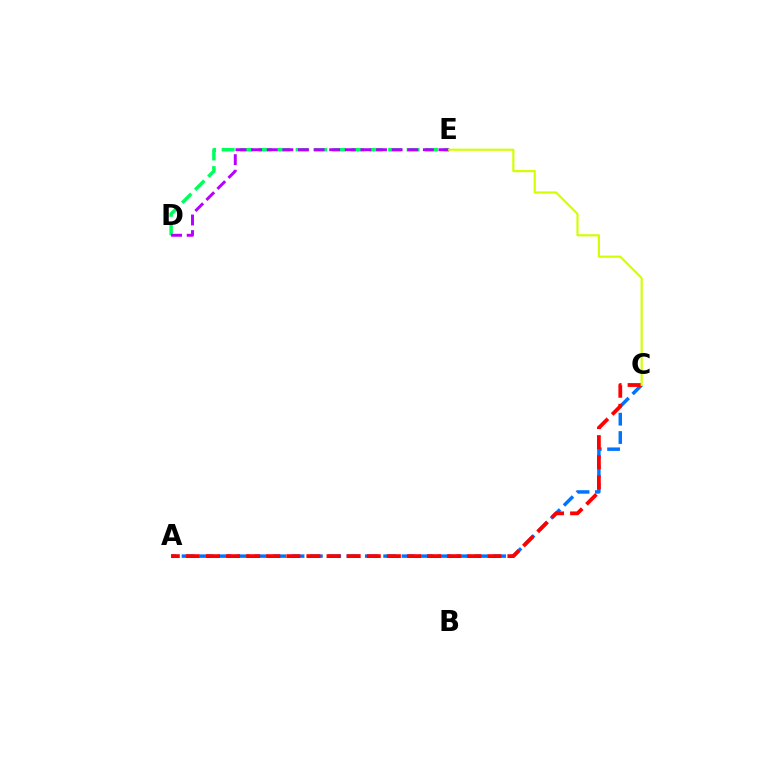{('D', 'E'): [{'color': '#00ff5c', 'line_style': 'dashed', 'thickness': 2.51}, {'color': '#b900ff', 'line_style': 'dashed', 'thickness': 2.12}], ('A', 'C'): [{'color': '#0074ff', 'line_style': 'dashed', 'thickness': 2.49}, {'color': '#ff0000', 'line_style': 'dashed', 'thickness': 2.73}], ('C', 'E'): [{'color': '#d1ff00', 'line_style': 'solid', 'thickness': 1.55}]}